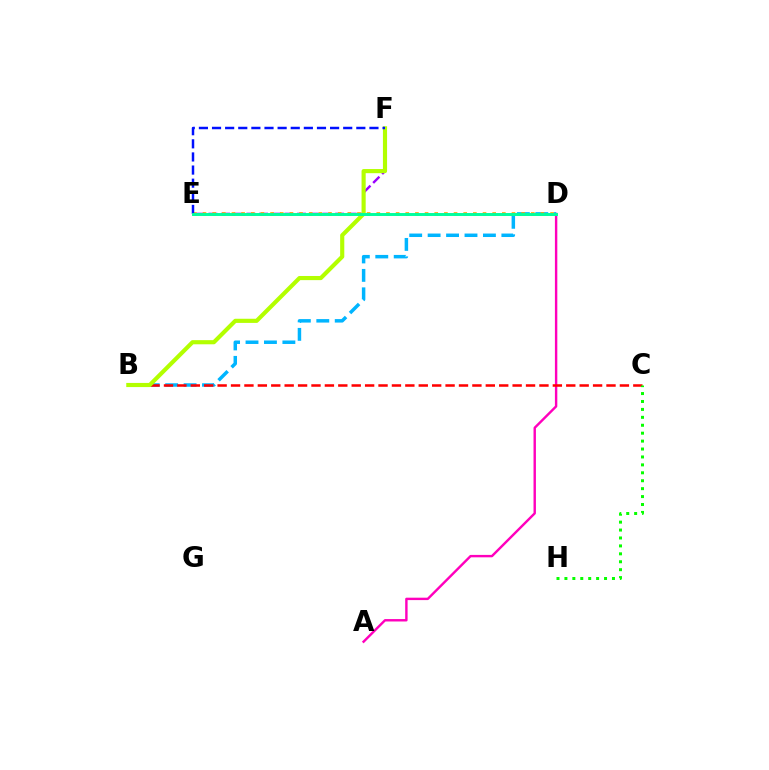{('A', 'D'): [{'color': '#ff00bd', 'line_style': 'solid', 'thickness': 1.74}], ('E', 'F'): [{'color': '#9b00ff', 'line_style': 'dashed', 'thickness': 1.72}, {'color': '#0010ff', 'line_style': 'dashed', 'thickness': 1.78}], ('B', 'D'): [{'color': '#00b5ff', 'line_style': 'dashed', 'thickness': 2.5}], ('B', 'C'): [{'color': '#ff0000', 'line_style': 'dashed', 'thickness': 1.82}], ('C', 'H'): [{'color': '#08ff00', 'line_style': 'dotted', 'thickness': 2.15}], ('B', 'F'): [{'color': '#b3ff00', 'line_style': 'solid', 'thickness': 2.98}], ('D', 'E'): [{'color': '#ffa500', 'line_style': 'dotted', 'thickness': 2.62}, {'color': '#00ff9d', 'line_style': 'solid', 'thickness': 2.12}]}